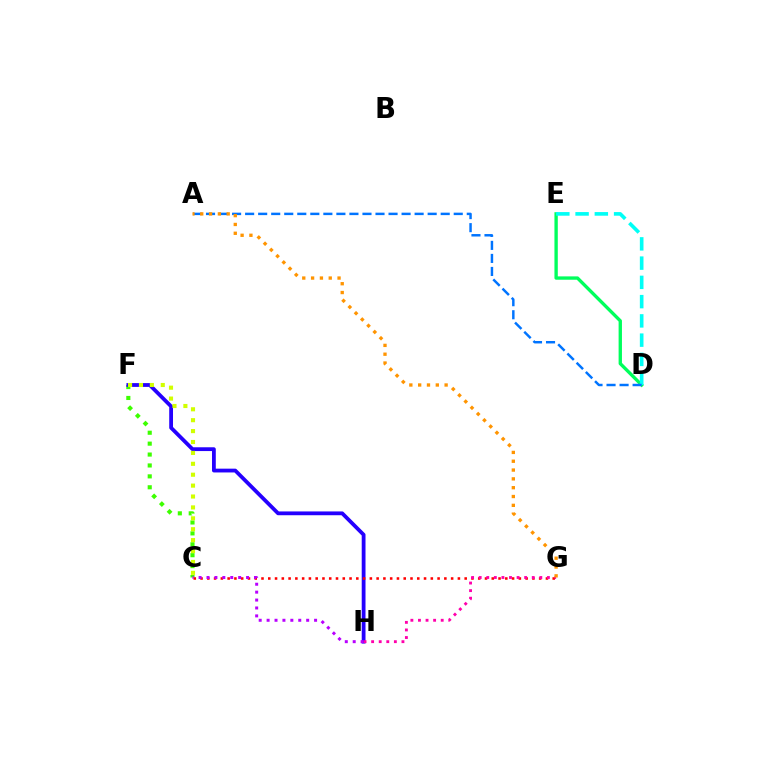{('D', 'E'): [{'color': '#00ff5c', 'line_style': 'solid', 'thickness': 2.41}, {'color': '#00fff6', 'line_style': 'dashed', 'thickness': 2.62}], ('C', 'F'): [{'color': '#3dff00', 'line_style': 'dotted', 'thickness': 2.96}, {'color': '#d1ff00', 'line_style': 'dotted', 'thickness': 2.96}], ('F', 'H'): [{'color': '#2500ff', 'line_style': 'solid', 'thickness': 2.73}], ('C', 'G'): [{'color': '#ff0000', 'line_style': 'dotted', 'thickness': 1.84}], ('G', 'H'): [{'color': '#ff00ac', 'line_style': 'dotted', 'thickness': 2.06}], ('A', 'D'): [{'color': '#0074ff', 'line_style': 'dashed', 'thickness': 1.77}], ('A', 'G'): [{'color': '#ff9400', 'line_style': 'dotted', 'thickness': 2.4}], ('C', 'H'): [{'color': '#b900ff', 'line_style': 'dotted', 'thickness': 2.15}]}